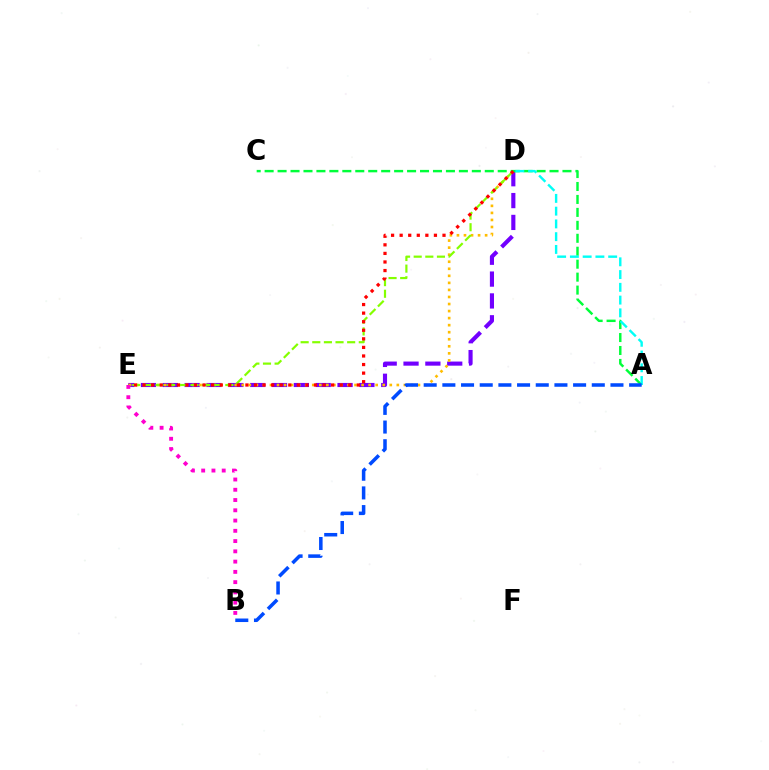{('D', 'E'): [{'color': '#7200ff', 'line_style': 'dashed', 'thickness': 2.97}, {'color': '#ffbd00', 'line_style': 'dotted', 'thickness': 1.91}, {'color': '#84ff00', 'line_style': 'dashed', 'thickness': 1.58}, {'color': '#ff0000', 'line_style': 'dotted', 'thickness': 2.33}], ('A', 'C'): [{'color': '#00ff39', 'line_style': 'dashed', 'thickness': 1.76}], ('A', 'D'): [{'color': '#00fff6', 'line_style': 'dashed', 'thickness': 1.73}], ('A', 'B'): [{'color': '#004bff', 'line_style': 'dashed', 'thickness': 2.54}], ('B', 'E'): [{'color': '#ff00cf', 'line_style': 'dotted', 'thickness': 2.79}]}